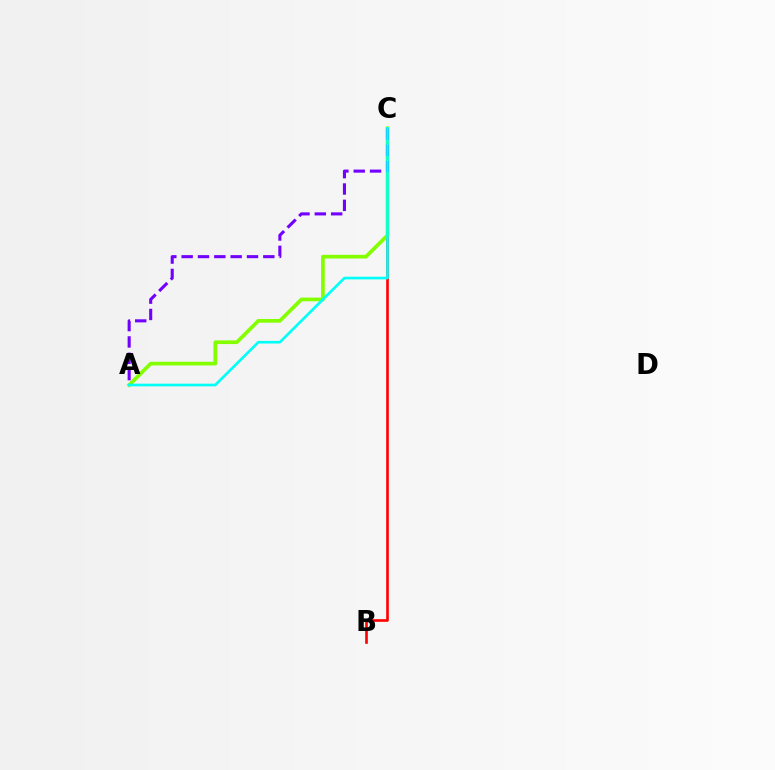{('B', 'C'): [{'color': '#ff0000', 'line_style': 'solid', 'thickness': 1.89}], ('A', 'C'): [{'color': '#84ff00', 'line_style': 'solid', 'thickness': 2.66}, {'color': '#7200ff', 'line_style': 'dashed', 'thickness': 2.22}, {'color': '#00fff6', 'line_style': 'solid', 'thickness': 1.9}]}